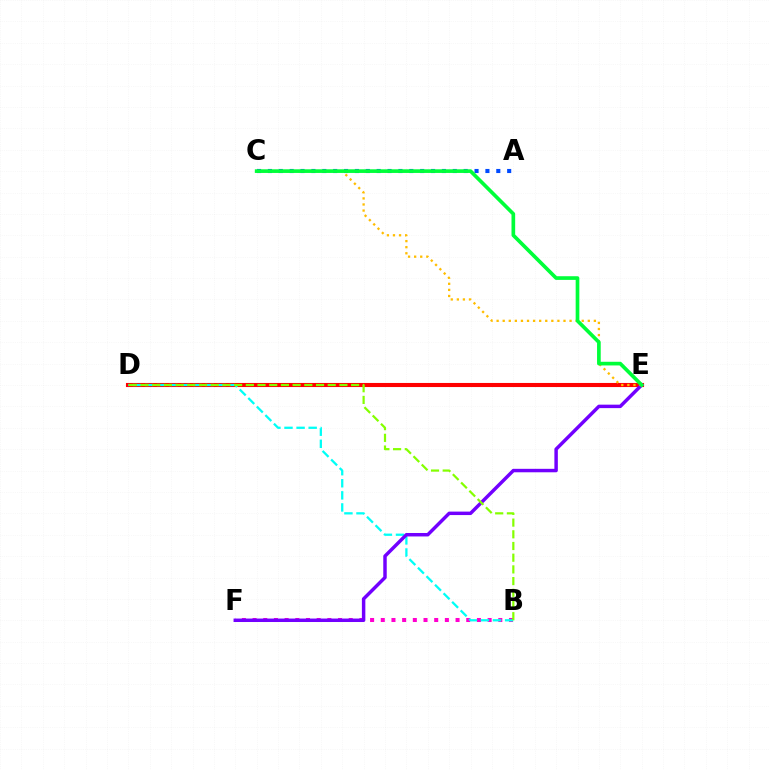{('B', 'F'): [{'color': '#ff00cf', 'line_style': 'dotted', 'thickness': 2.9}], ('D', 'E'): [{'color': '#ff0000', 'line_style': 'solid', 'thickness': 2.94}], ('A', 'C'): [{'color': '#004bff', 'line_style': 'dotted', 'thickness': 2.95}], ('B', 'D'): [{'color': '#00fff6', 'line_style': 'dashed', 'thickness': 1.64}, {'color': '#84ff00', 'line_style': 'dashed', 'thickness': 1.59}], ('E', 'F'): [{'color': '#7200ff', 'line_style': 'solid', 'thickness': 2.49}], ('C', 'E'): [{'color': '#ffbd00', 'line_style': 'dotted', 'thickness': 1.65}, {'color': '#00ff39', 'line_style': 'solid', 'thickness': 2.64}]}